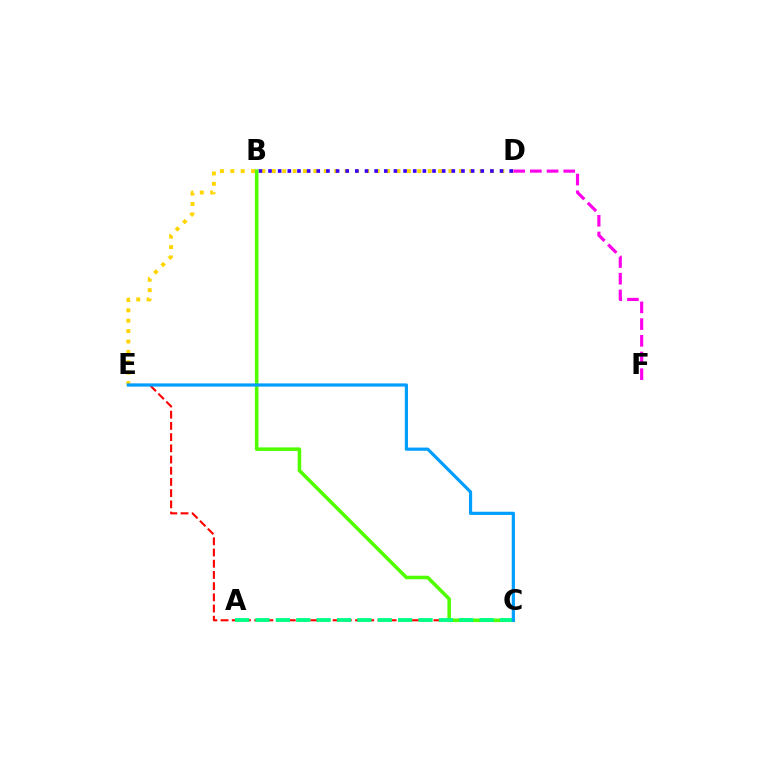{('C', 'E'): [{'color': '#ff0000', 'line_style': 'dashed', 'thickness': 1.52}, {'color': '#009eff', 'line_style': 'solid', 'thickness': 2.3}], ('D', 'E'): [{'color': '#ffd500', 'line_style': 'dotted', 'thickness': 2.82}], ('B', 'D'): [{'color': '#3700ff', 'line_style': 'dotted', 'thickness': 2.62}], ('B', 'C'): [{'color': '#4fff00', 'line_style': 'solid', 'thickness': 2.56}], ('A', 'C'): [{'color': '#00ff86', 'line_style': 'dashed', 'thickness': 2.77}], ('D', 'F'): [{'color': '#ff00ed', 'line_style': 'dashed', 'thickness': 2.27}]}